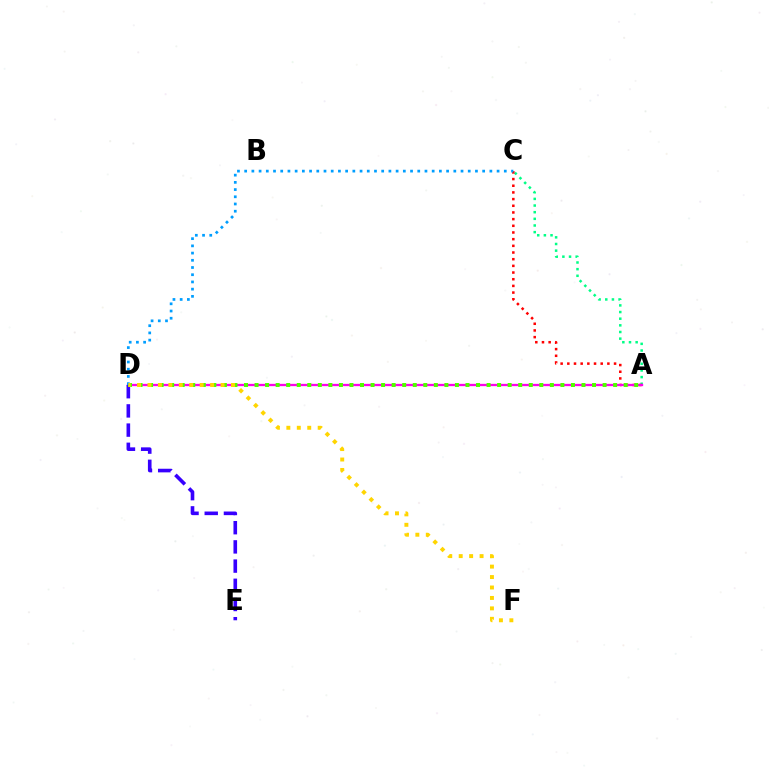{('A', 'C'): [{'color': '#00ff86', 'line_style': 'dotted', 'thickness': 1.81}, {'color': '#ff0000', 'line_style': 'dotted', 'thickness': 1.81}], ('A', 'D'): [{'color': '#ff00ed', 'line_style': 'solid', 'thickness': 1.66}, {'color': '#4fff00', 'line_style': 'dotted', 'thickness': 2.87}], ('D', 'E'): [{'color': '#3700ff', 'line_style': 'dashed', 'thickness': 2.61}], ('C', 'D'): [{'color': '#009eff', 'line_style': 'dotted', 'thickness': 1.96}], ('D', 'F'): [{'color': '#ffd500', 'line_style': 'dotted', 'thickness': 2.84}]}